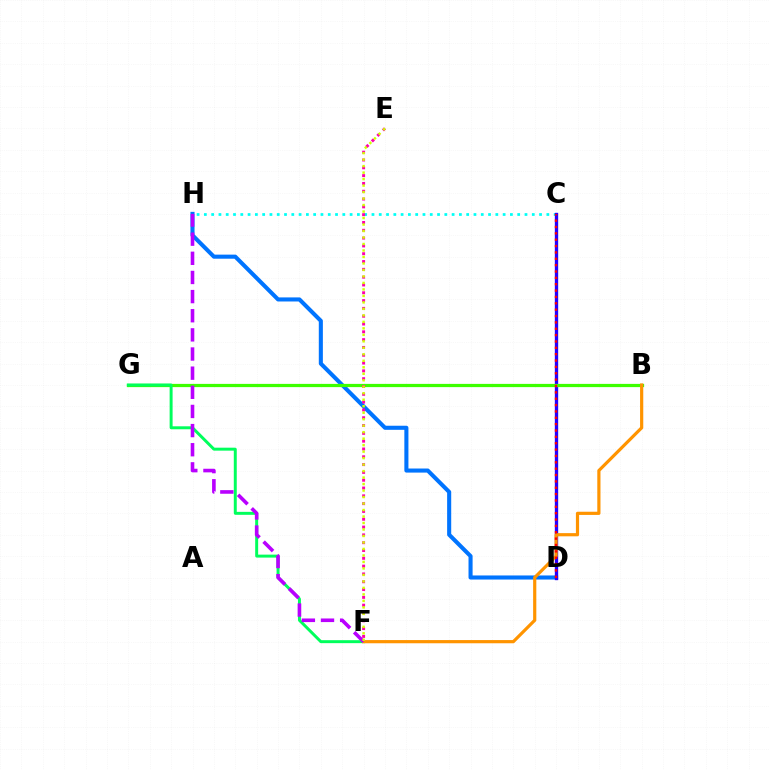{('D', 'H'): [{'color': '#0074ff', 'line_style': 'solid', 'thickness': 2.94}], ('C', 'H'): [{'color': '#00fff6', 'line_style': 'dotted', 'thickness': 1.98}], ('C', 'D'): [{'color': '#2500ff', 'line_style': 'solid', 'thickness': 2.4}, {'color': '#ff0000', 'line_style': 'dotted', 'thickness': 1.73}], ('B', 'G'): [{'color': '#3dff00', 'line_style': 'solid', 'thickness': 2.32}], ('F', 'G'): [{'color': '#00ff5c', 'line_style': 'solid', 'thickness': 2.13}], ('B', 'F'): [{'color': '#ff9400', 'line_style': 'solid', 'thickness': 2.3}], ('F', 'H'): [{'color': '#b900ff', 'line_style': 'dashed', 'thickness': 2.6}], ('E', 'F'): [{'color': '#ff00ac', 'line_style': 'dotted', 'thickness': 2.12}, {'color': '#d1ff00', 'line_style': 'dotted', 'thickness': 1.76}]}